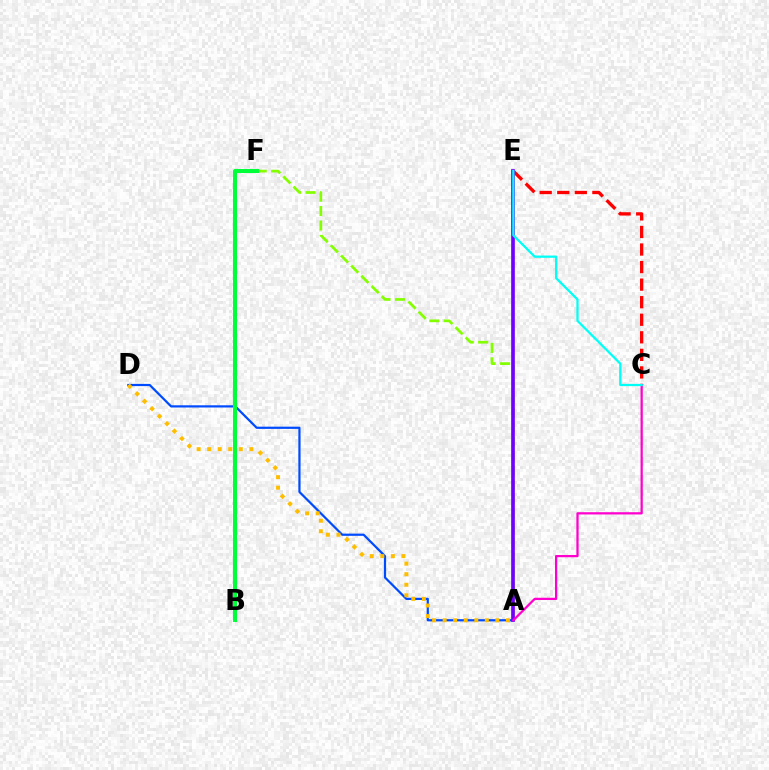{('A', 'D'): [{'color': '#004bff', 'line_style': 'solid', 'thickness': 1.59}, {'color': '#ffbd00', 'line_style': 'dotted', 'thickness': 2.86}], ('C', 'E'): [{'color': '#ff0000', 'line_style': 'dashed', 'thickness': 2.38}, {'color': '#00fff6', 'line_style': 'solid', 'thickness': 1.62}], ('A', 'F'): [{'color': '#84ff00', 'line_style': 'dashed', 'thickness': 1.96}], ('A', 'E'): [{'color': '#7200ff', 'line_style': 'solid', 'thickness': 2.64}], ('A', 'C'): [{'color': '#ff00cf', 'line_style': 'solid', 'thickness': 1.62}], ('B', 'F'): [{'color': '#00ff39', 'line_style': 'solid', 'thickness': 2.92}]}